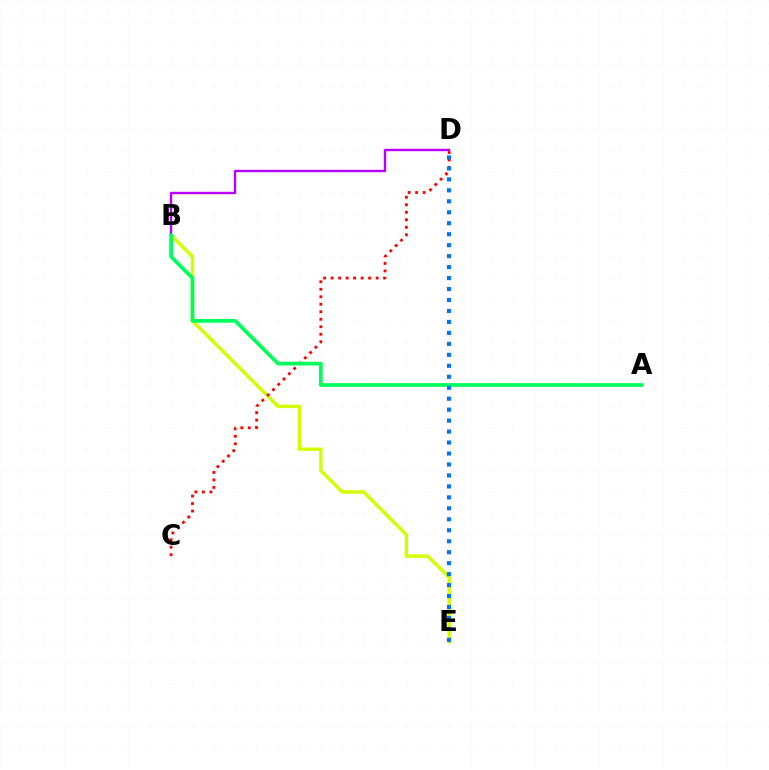{('B', 'E'): [{'color': '#d1ff00', 'line_style': 'solid', 'thickness': 2.47}], ('B', 'D'): [{'color': '#b900ff', 'line_style': 'solid', 'thickness': 1.72}], ('C', 'D'): [{'color': '#ff0000', 'line_style': 'dotted', 'thickness': 2.04}], ('A', 'B'): [{'color': '#00ff5c', 'line_style': 'solid', 'thickness': 2.68}], ('D', 'E'): [{'color': '#0074ff', 'line_style': 'dotted', 'thickness': 2.98}]}